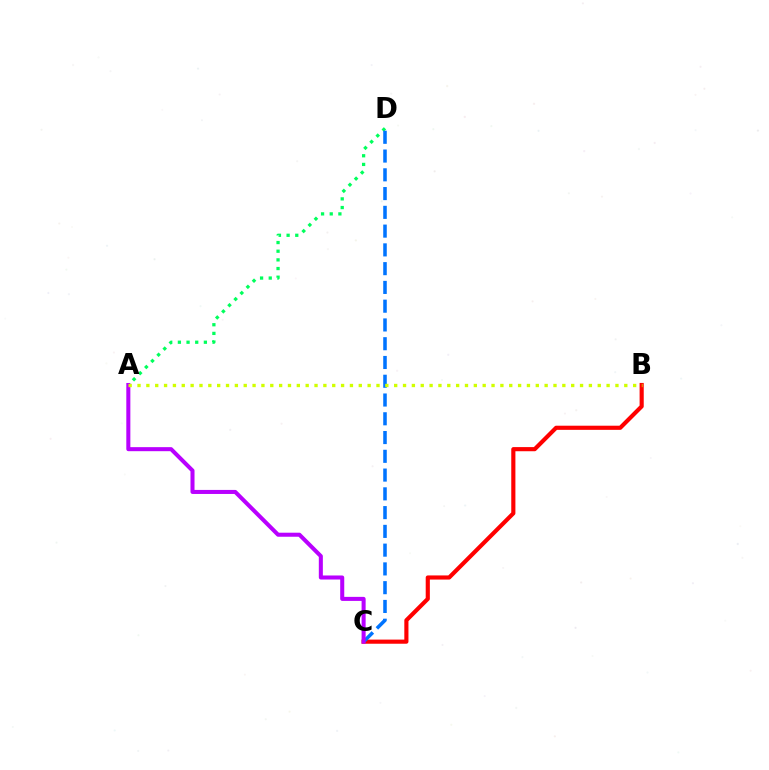{('B', 'C'): [{'color': '#ff0000', 'line_style': 'solid', 'thickness': 2.98}], ('A', 'D'): [{'color': '#00ff5c', 'line_style': 'dotted', 'thickness': 2.35}], ('C', 'D'): [{'color': '#0074ff', 'line_style': 'dashed', 'thickness': 2.55}], ('A', 'C'): [{'color': '#b900ff', 'line_style': 'solid', 'thickness': 2.91}], ('A', 'B'): [{'color': '#d1ff00', 'line_style': 'dotted', 'thickness': 2.4}]}